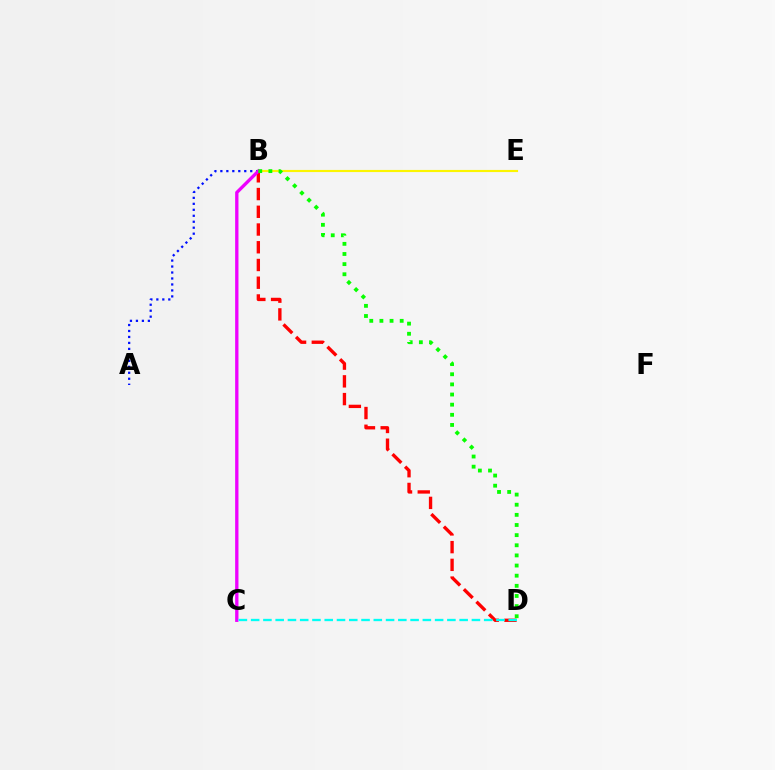{('B', 'D'): [{'color': '#ff0000', 'line_style': 'dashed', 'thickness': 2.41}, {'color': '#08ff00', 'line_style': 'dotted', 'thickness': 2.75}], ('A', 'B'): [{'color': '#0010ff', 'line_style': 'dotted', 'thickness': 1.62}], ('B', 'E'): [{'color': '#fcf500', 'line_style': 'solid', 'thickness': 1.54}], ('B', 'C'): [{'color': '#ee00ff', 'line_style': 'solid', 'thickness': 2.39}], ('C', 'D'): [{'color': '#00fff6', 'line_style': 'dashed', 'thickness': 1.67}]}